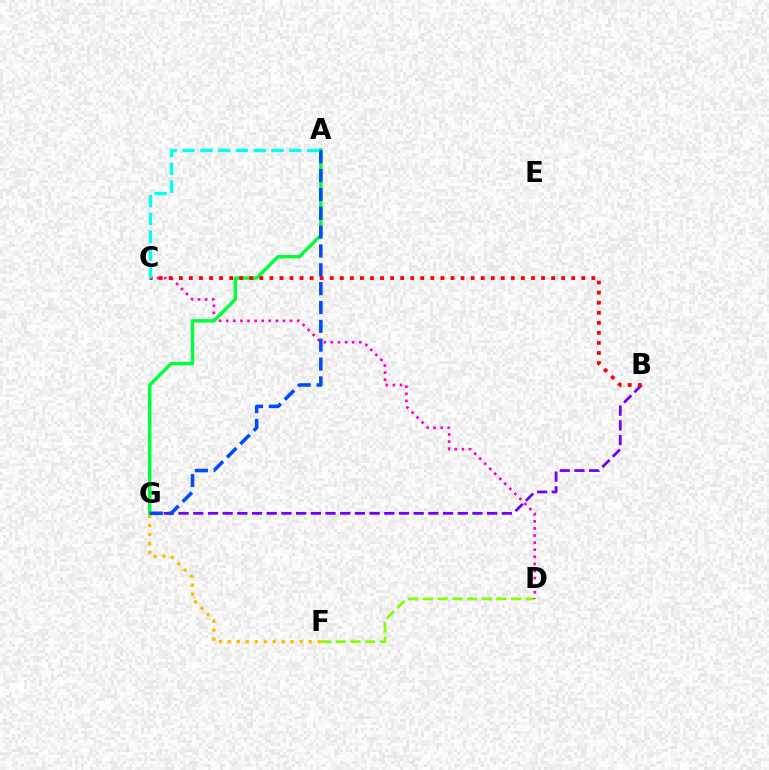{('D', 'F'): [{'color': '#84ff00', 'line_style': 'dashed', 'thickness': 2.0}], ('C', 'D'): [{'color': '#ff00cf', 'line_style': 'dotted', 'thickness': 1.93}], ('B', 'G'): [{'color': '#7200ff', 'line_style': 'dashed', 'thickness': 2.0}], ('A', 'G'): [{'color': '#00ff39', 'line_style': 'solid', 'thickness': 2.44}, {'color': '#004bff', 'line_style': 'dashed', 'thickness': 2.56}], ('B', 'C'): [{'color': '#ff0000', 'line_style': 'dotted', 'thickness': 2.73}], ('F', 'G'): [{'color': '#ffbd00', 'line_style': 'dotted', 'thickness': 2.44}], ('A', 'C'): [{'color': '#00fff6', 'line_style': 'dashed', 'thickness': 2.42}]}